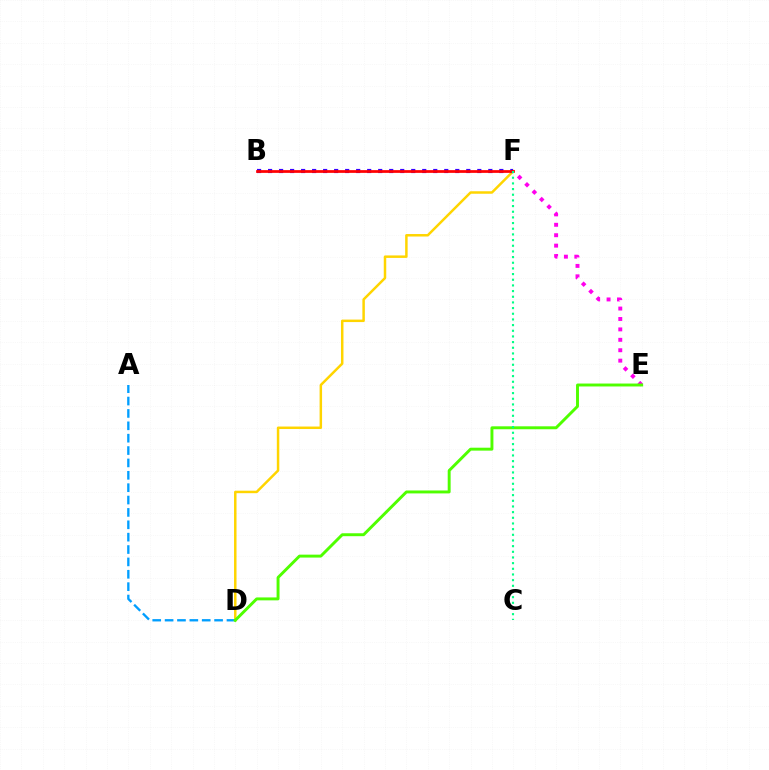{('D', 'F'): [{'color': '#ffd500', 'line_style': 'solid', 'thickness': 1.79}], ('B', 'F'): [{'color': '#3700ff', 'line_style': 'dotted', 'thickness': 2.99}, {'color': '#ff0000', 'line_style': 'solid', 'thickness': 1.97}], ('A', 'D'): [{'color': '#009eff', 'line_style': 'dashed', 'thickness': 1.68}], ('E', 'F'): [{'color': '#ff00ed', 'line_style': 'dotted', 'thickness': 2.83}], ('D', 'E'): [{'color': '#4fff00', 'line_style': 'solid', 'thickness': 2.11}], ('C', 'F'): [{'color': '#00ff86', 'line_style': 'dotted', 'thickness': 1.54}]}